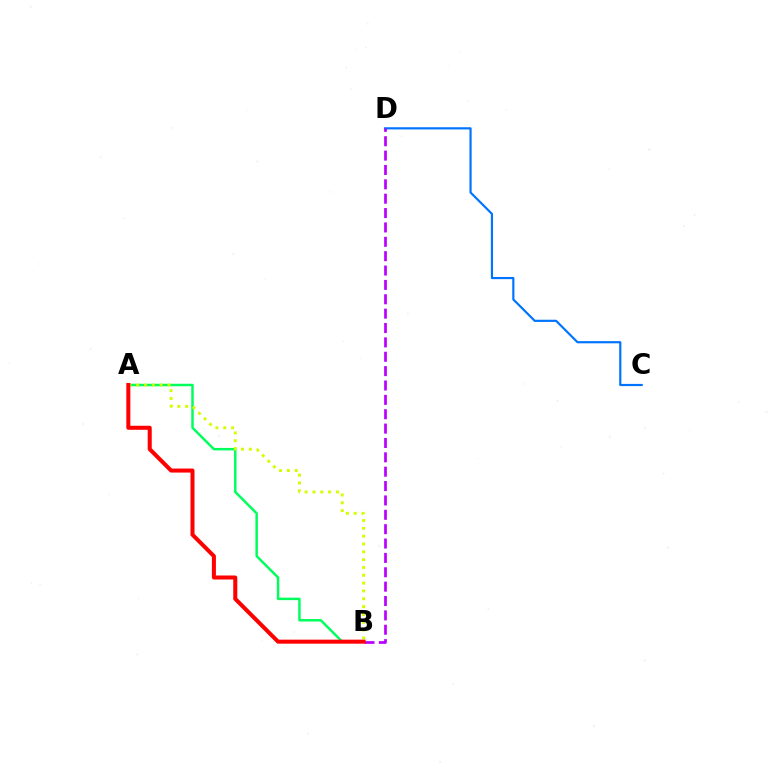{('A', 'B'): [{'color': '#00ff5c', 'line_style': 'solid', 'thickness': 1.78}, {'color': '#d1ff00', 'line_style': 'dotted', 'thickness': 2.13}, {'color': '#ff0000', 'line_style': 'solid', 'thickness': 2.9}], ('C', 'D'): [{'color': '#0074ff', 'line_style': 'solid', 'thickness': 1.57}], ('B', 'D'): [{'color': '#b900ff', 'line_style': 'dashed', 'thickness': 1.95}]}